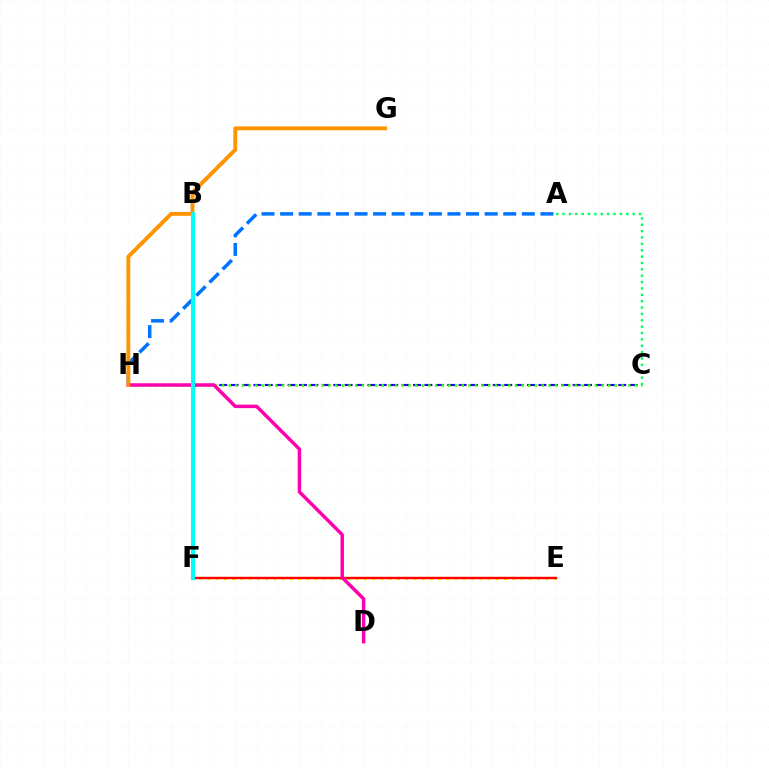{('A', 'H'): [{'color': '#0074ff', 'line_style': 'dashed', 'thickness': 2.53}], ('E', 'F'): [{'color': '#d1ff00', 'line_style': 'dotted', 'thickness': 2.24}, {'color': '#ff0000', 'line_style': 'solid', 'thickness': 1.73}], ('C', 'H'): [{'color': '#2500ff', 'line_style': 'dashed', 'thickness': 1.55}, {'color': '#3dff00', 'line_style': 'dotted', 'thickness': 1.81}], ('D', 'H'): [{'color': '#ff00ac', 'line_style': 'solid', 'thickness': 2.49}], ('G', 'H'): [{'color': '#ff9400', 'line_style': 'solid', 'thickness': 2.8}], ('B', 'F'): [{'color': '#b900ff', 'line_style': 'dotted', 'thickness': 1.88}, {'color': '#00fff6', 'line_style': 'solid', 'thickness': 2.94}], ('A', 'C'): [{'color': '#00ff5c', 'line_style': 'dotted', 'thickness': 1.73}]}